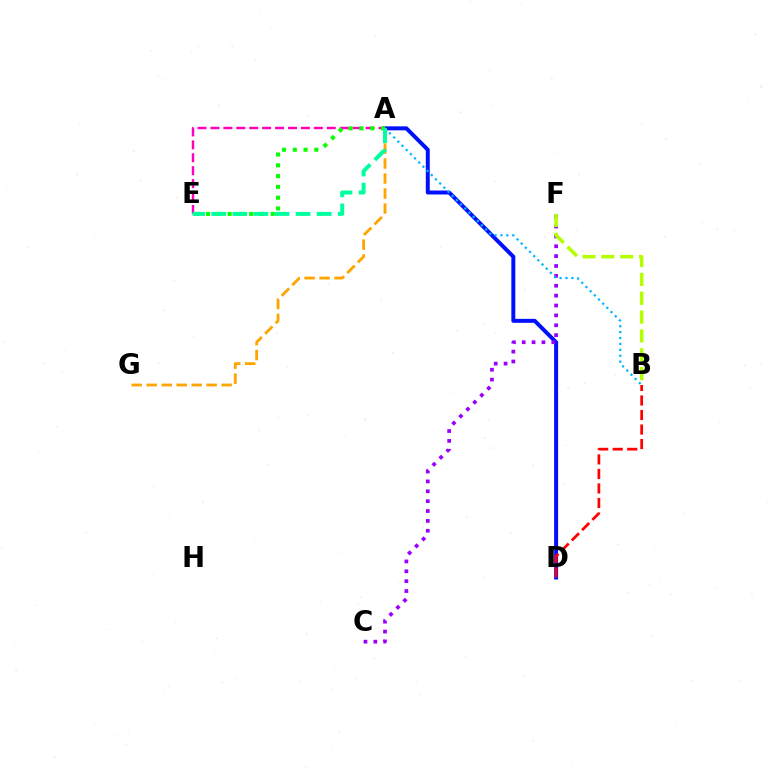{('A', 'D'): [{'color': '#0010ff', 'line_style': 'solid', 'thickness': 2.85}], ('C', 'F'): [{'color': '#9b00ff', 'line_style': 'dotted', 'thickness': 2.68}], ('A', 'B'): [{'color': '#00b5ff', 'line_style': 'dotted', 'thickness': 1.61}], ('A', 'E'): [{'color': '#ff00bd', 'line_style': 'dashed', 'thickness': 1.76}, {'color': '#08ff00', 'line_style': 'dotted', 'thickness': 2.93}, {'color': '#00ff9d', 'line_style': 'dashed', 'thickness': 2.86}], ('A', 'G'): [{'color': '#ffa500', 'line_style': 'dashed', 'thickness': 2.04}], ('B', 'D'): [{'color': '#ff0000', 'line_style': 'dashed', 'thickness': 1.97}], ('B', 'F'): [{'color': '#b3ff00', 'line_style': 'dashed', 'thickness': 2.56}]}